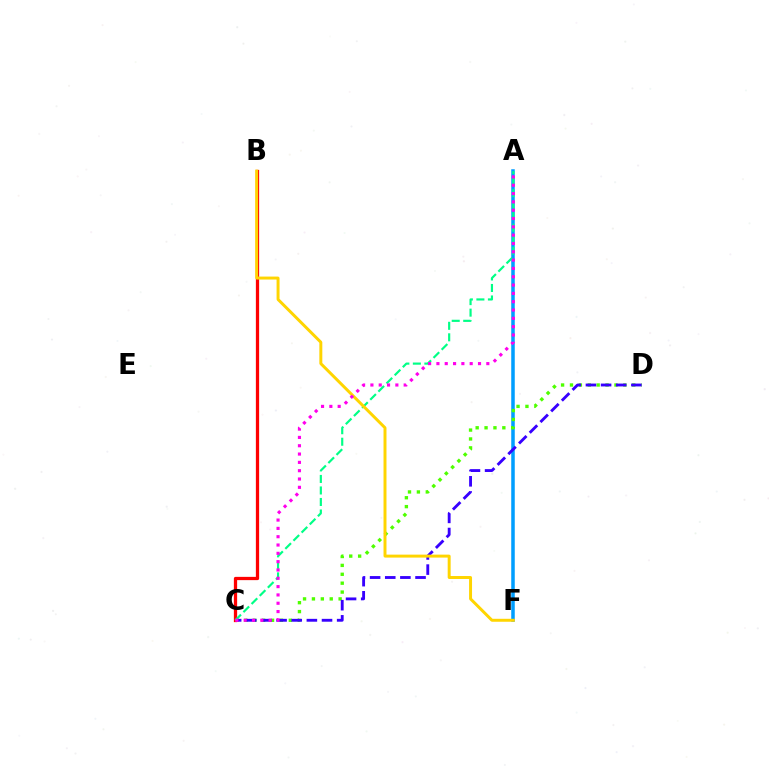{('A', 'F'): [{'color': '#009eff', 'line_style': 'solid', 'thickness': 2.54}], ('C', 'D'): [{'color': '#4fff00', 'line_style': 'dotted', 'thickness': 2.42}, {'color': '#3700ff', 'line_style': 'dashed', 'thickness': 2.06}], ('B', 'C'): [{'color': '#ff0000', 'line_style': 'solid', 'thickness': 2.35}], ('A', 'C'): [{'color': '#00ff86', 'line_style': 'dashed', 'thickness': 1.56}, {'color': '#ff00ed', 'line_style': 'dotted', 'thickness': 2.26}], ('B', 'F'): [{'color': '#ffd500', 'line_style': 'solid', 'thickness': 2.13}]}